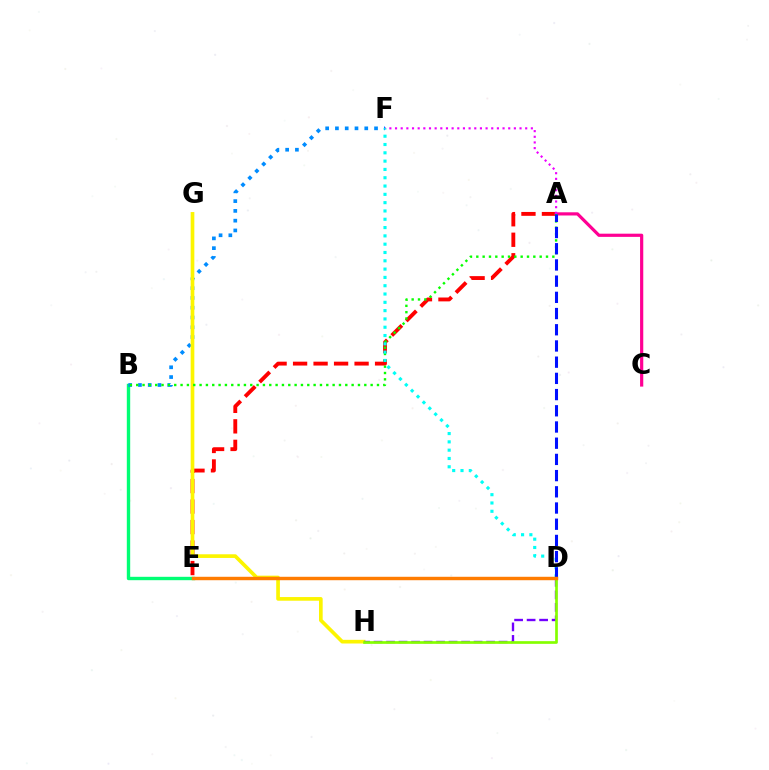{('A', 'E'): [{'color': '#ff0000', 'line_style': 'dashed', 'thickness': 2.78}], ('B', 'E'): [{'color': '#00ff74', 'line_style': 'solid', 'thickness': 2.43}], ('A', 'C'): [{'color': '#ff0094', 'line_style': 'solid', 'thickness': 2.3}], ('B', 'F'): [{'color': '#008cff', 'line_style': 'dotted', 'thickness': 2.66}], ('G', 'H'): [{'color': '#fcf500', 'line_style': 'solid', 'thickness': 2.64}], ('D', 'H'): [{'color': '#7200ff', 'line_style': 'dashed', 'thickness': 1.7}, {'color': '#84ff00', 'line_style': 'solid', 'thickness': 1.94}], ('A', 'B'): [{'color': '#08ff00', 'line_style': 'dotted', 'thickness': 1.72}], ('A', 'F'): [{'color': '#ee00ff', 'line_style': 'dotted', 'thickness': 1.54}], ('D', 'F'): [{'color': '#00fff6', 'line_style': 'dotted', 'thickness': 2.26}], ('A', 'D'): [{'color': '#0010ff', 'line_style': 'dashed', 'thickness': 2.2}], ('D', 'E'): [{'color': '#ff7c00', 'line_style': 'solid', 'thickness': 2.47}]}